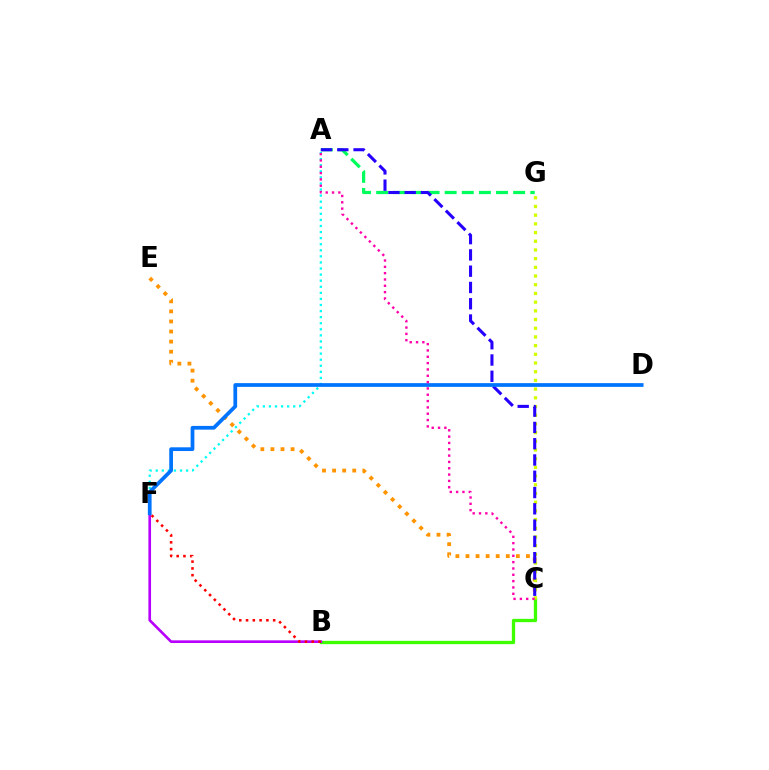{('B', 'C'): [{'color': '#3dff00', 'line_style': 'solid', 'thickness': 2.37}], ('B', 'F'): [{'color': '#b900ff', 'line_style': 'solid', 'thickness': 1.91}, {'color': '#ff0000', 'line_style': 'dotted', 'thickness': 1.84}], ('C', 'E'): [{'color': '#ff9400', 'line_style': 'dotted', 'thickness': 2.74}], ('C', 'G'): [{'color': '#d1ff00', 'line_style': 'dotted', 'thickness': 2.36}], ('A', 'G'): [{'color': '#00ff5c', 'line_style': 'dashed', 'thickness': 2.33}], ('A', 'F'): [{'color': '#00fff6', 'line_style': 'dotted', 'thickness': 1.65}], ('A', 'C'): [{'color': '#2500ff', 'line_style': 'dashed', 'thickness': 2.21}, {'color': '#ff00ac', 'line_style': 'dotted', 'thickness': 1.72}], ('D', 'F'): [{'color': '#0074ff', 'line_style': 'solid', 'thickness': 2.69}]}